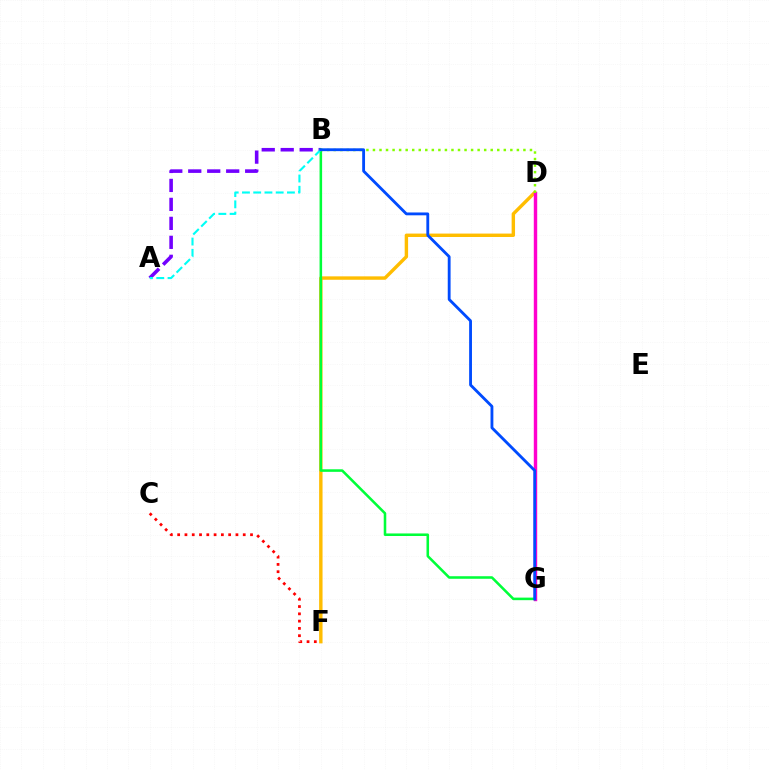{('D', 'F'): [{'color': '#ffbd00', 'line_style': 'solid', 'thickness': 2.46}], ('A', 'B'): [{'color': '#7200ff', 'line_style': 'dashed', 'thickness': 2.58}, {'color': '#00fff6', 'line_style': 'dashed', 'thickness': 1.53}], ('D', 'G'): [{'color': '#ff00cf', 'line_style': 'solid', 'thickness': 2.47}], ('B', 'G'): [{'color': '#00ff39', 'line_style': 'solid', 'thickness': 1.84}, {'color': '#004bff', 'line_style': 'solid', 'thickness': 2.04}], ('B', 'D'): [{'color': '#84ff00', 'line_style': 'dotted', 'thickness': 1.78}], ('C', 'F'): [{'color': '#ff0000', 'line_style': 'dotted', 'thickness': 1.98}]}